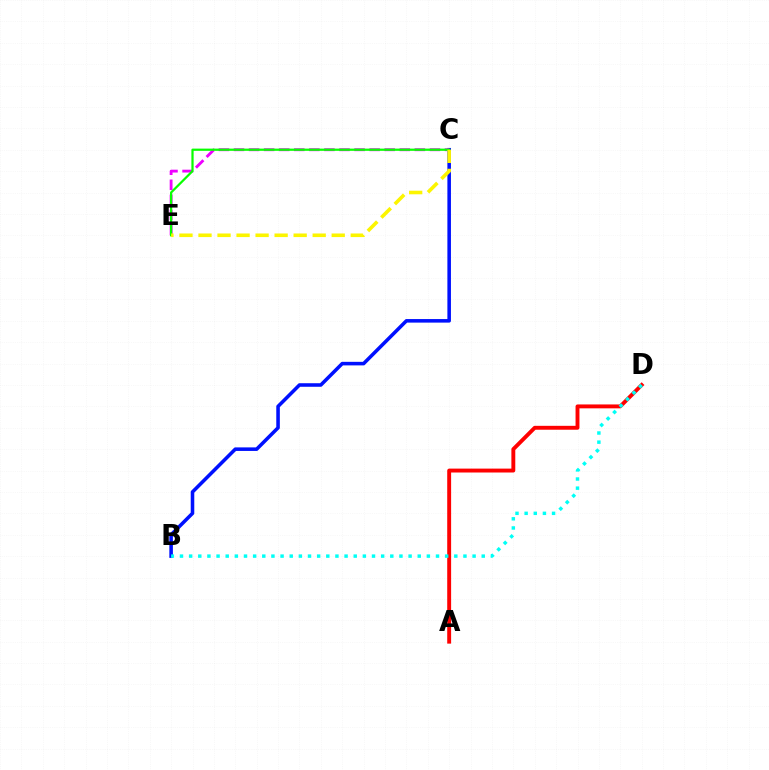{('A', 'D'): [{'color': '#ff0000', 'line_style': 'solid', 'thickness': 2.81}], ('B', 'C'): [{'color': '#0010ff', 'line_style': 'solid', 'thickness': 2.56}], ('B', 'D'): [{'color': '#00fff6', 'line_style': 'dotted', 'thickness': 2.48}], ('C', 'E'): [{'color': '#ee00ff', 'line_style': 'dashed', 'thickness': 2.05}, {'color': '#08ff00', 'line_style': 'solid', 'thickness': 1.6}, {'color': '#fcf500', 'line_style': 'dashed', 'thickness': 2.59}]}